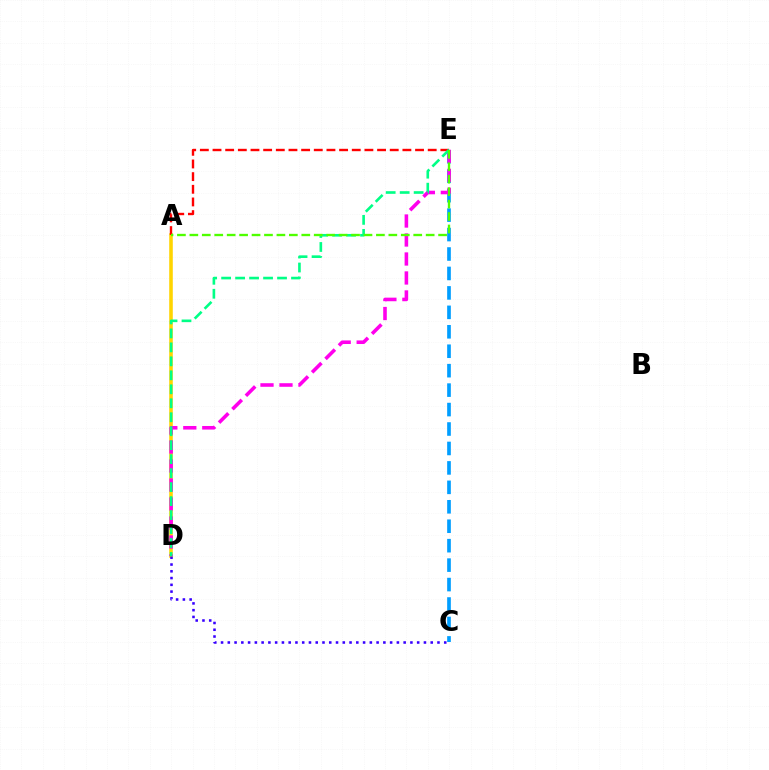{('A', 'D'): [{'color': '#ffd500', 'line_style': 'solid', 'thickness': 2.57}], ('C', 'E'): [{'color': '#009eff', 'line_style': 'dashed', 'thickness': 2.64}], ('D', 'E'): [{'color': '#ff00ed', 'line_style': 'dashed', 'thickness': 2.58}, {'color': '#00ff86', 'line_style': 'dashed', 'thickness': 1.9}], ('A', 'E'): [{'color': '#ff0000', 'line_style': 'dashed', 'thickness': 1.72}, {'color': '#4fff00', 'line_style': 'dashed', 'thickness': 1.69}], ('C', 'D'): [{'color': '#3700ff', 'line_style': 'dotted', 'thickness': 1.84}]}